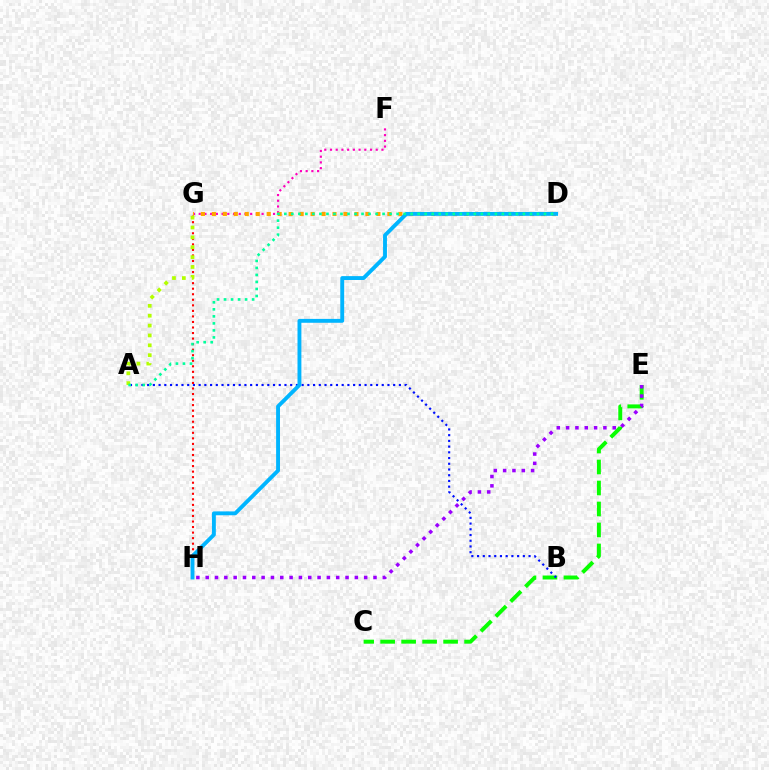{('F', 'G'): [{'color': '#ff00bd', 'line_style': 'dotted', 'thickness': 1.55}], ('C', 'E'): [{'color': '#08ff00', 'line_style': 'dashed', 'thickness': 2.85}], ('A', 'B'): [{'color': '#0010ff', 'line_style': 'dotted', 'thickness': 1.55}], ('G', 'H'): [{'color': '#ff0000', 'line_style': 'dotted', 'thickness': 1.51}], ('D', 'G'): [{'color': '#ffa500', 'line_style': 'dotted', 'thickness': 2.98}], ('D', 'H'): [{'color': '#00b5ff', 'line_style': 'solid', 'thickness': 2.79}], ('E', 'H'): [{'color': '#9b00ff', 'line_style': 'dotted', 'thickness': 2.53}], ('A', 'G'): [{'color': '#b3ff00', 'line_style': 'dotted', 'thickness': 2.68}], ('A', 'D'): [{'color': '#00ff9d', 'line_style': 'dotted', 'thickness': 1.91}]}